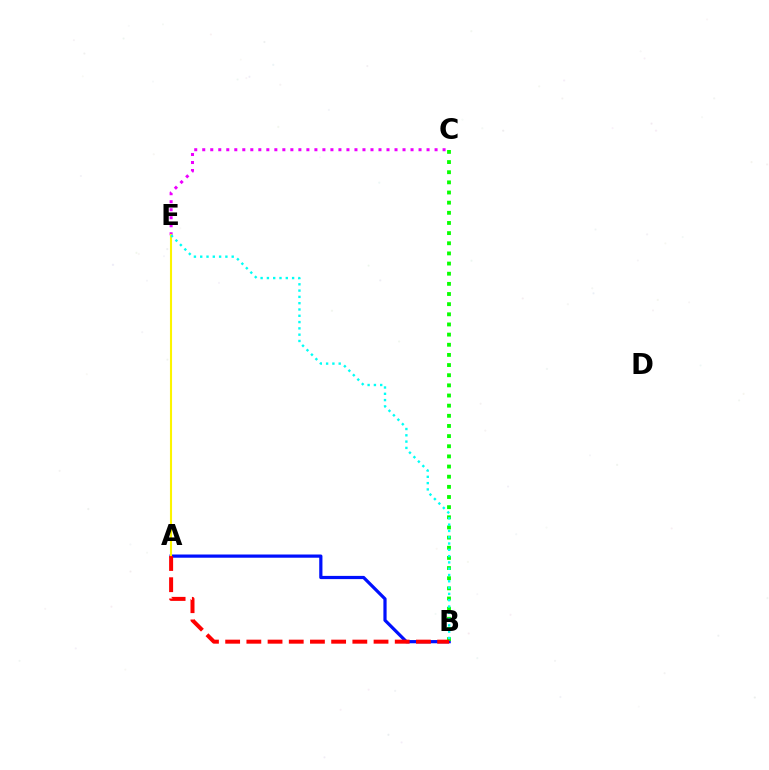{('A', 'B'): [{'color': '#0010ff', 'line_style': 'solid', 'thickness': 2.31}, {'color': '#ff0000', 'line_style': 'dashed', 'thickness': 2.88}], ('B', 'C'): [{'color': '#08ff00', 'line_style': 'dotted', 'thickness': 2.76}], ('C', 'E'): [{'color': '#ee00ff', 'line_style': 'dotted', 'thickness': 2.18}], ('A', 'E'): [{'color': '#fcf500', 'line_style': 'solid', 'thickness': 1.51}], ('B', 'E'): [{'color': '#00fff6', 'line_style': 'dotted', 'thickness': 1.71}]}